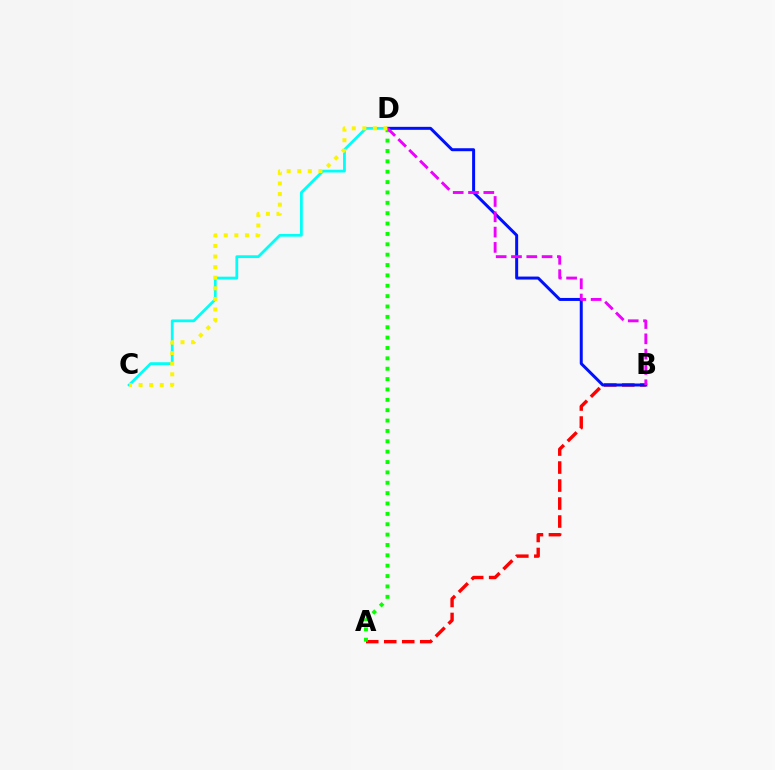{('C', 'D'): [{'color': '#00fff6', 'line_style': 'solid', 'thickness': 2.0}, {'color': '#fcf500', 'line_style': 'dotted', 'thickness': 2.88}], ('A', 'B'): [{'color': '#ff0000', 'line_style': 'dashed', 'thickness': 2.44}], ('A', 'D'): [{'color': '#08ff00', 'line_style': 'dotted', 'thickness': 2.82}], ('B', 'D'): [{'color': '#0010ff', 'line_style': 'solid', 'thickness': 2.15}, {'color': '#ee00ff', 'line_style': 'dashed', 'thickness': 2.08}]}